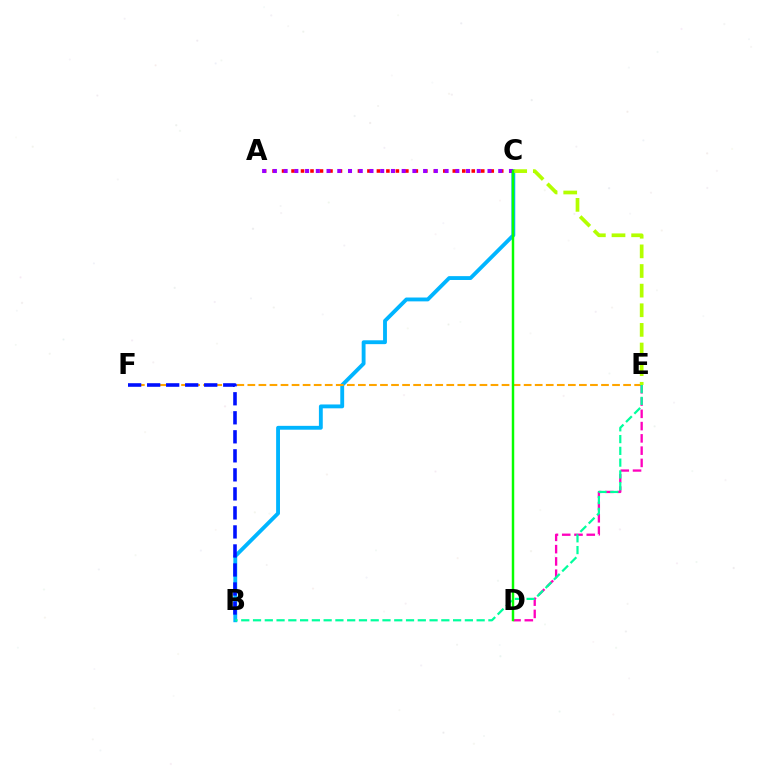{('A', 'C'): [{'color': '#ff0000', 'line_style': 'dotted', 'thickness': 2.58}, {'color': '#9b00ff', 'line_style': 'dotted', 'thickness': 2.92}], ('B', 'C'): [{'color': '#00b5ff', 'line_style': 'solid', 'thickness': 2.78}], ('E', 'F'): [{'color': '#ffa500', 'line_style': 'dashed', 'thickness': 1.5}], ('D', 'E'): [{'color': '#ff00bd', 'line_style': 'dashed', 'thickness': 1.67}], ('B', 'F'): [{'color': '#0010ff', 'line_style': 'dashed', 'thickness': 2.58}], ('C', 'E'): [{'color': '#b3ff00', 'line_style': 'dashed', 'thickness': 2.67}], ('B', 'E'): [{'color': '#00ff9d', 'line_style': 'dashed', 'thickness': 1.6}], ('C', 'D'): [{'color': '#08ff00', 'line_style': 'solid', 'thickness': 1.77}]}